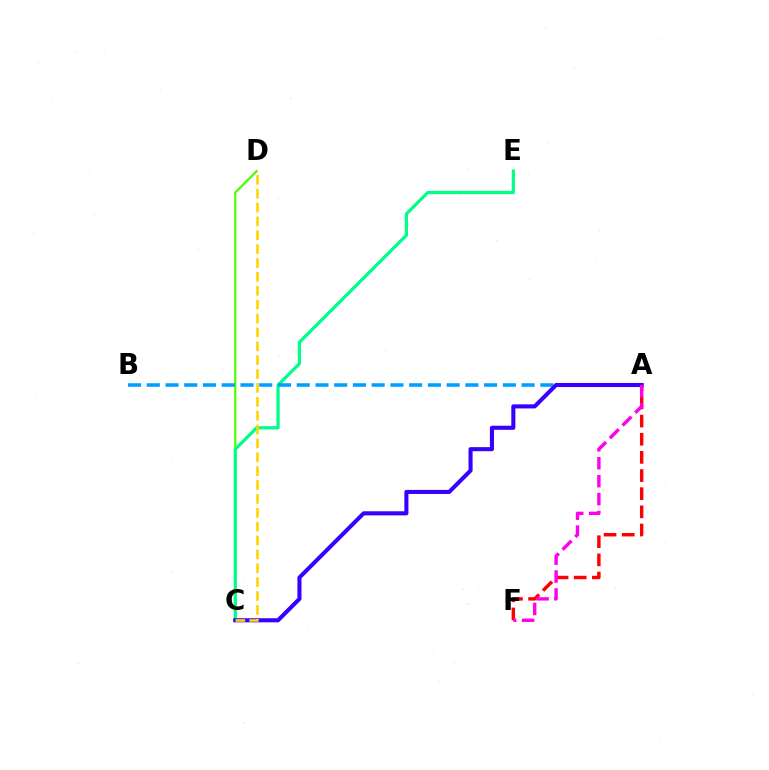{('C', 'D'): [{'color': '#4fff00', 'line_style': 'solid', 'thickness': 1.63}, {'color': '#ffd500', 'line_style': 'dashed', 'thickness': 1.88}], ('C', 'E'): [{'color': '#00ff86', 'line_style': 'solid', 'thickness': 2.33}], ('A', 'F'): [{'color': '#ff0000', 'line_style': 'dashed', 'thickness': 2.47}, {'color': '#ff00ed', 'line_style': 'dashed', 'thickness': 2.44}], ('A', 'B'): [{'color': '#009eff', 'line_style': 'dashed', 'thickness': 2.55}], ('A', 'C'): [{'color': '#3700ff', 'line_style': 'solid', 'thickness': 2.94}]}